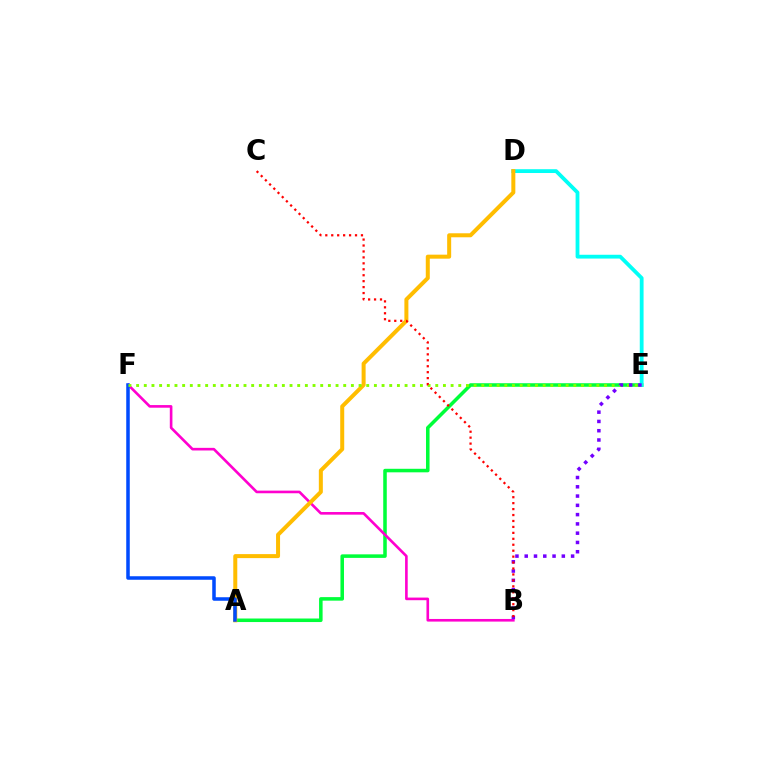{('A', 'E'): [{'color': '#00ff39', 'line_style': 'solid', 'thickness': 2.55}], ('B', 'F'): [{'color': '#ff00cf', 'line_style': 'solid', 'thickness': 1.89}], ('D', 'E'): [{'color': '#00fff6', 'line_style': 'solid', 'thickness': 2.74}], ('A', 'D'): [{'color': '#ffbd00', 'line_style': 'solid', 'thickness': 2.88}], ('A', 'F'): [{'color': '#004bff', 'line_style': 'solid', 'thickness': 2.54}], ('E', 'F'): [{'color': '#84ff00', 'line_style': 'dotted', 'thickness': 2.08}], ('B', 'E'): [{'color': '#7200ff', 'line_style': 'dotted', 'thickness': 2.52}], ('B', 'C'): [{'color': '#ff0000', 'line_style': 'dotted', 'thickness': 1.61}]}